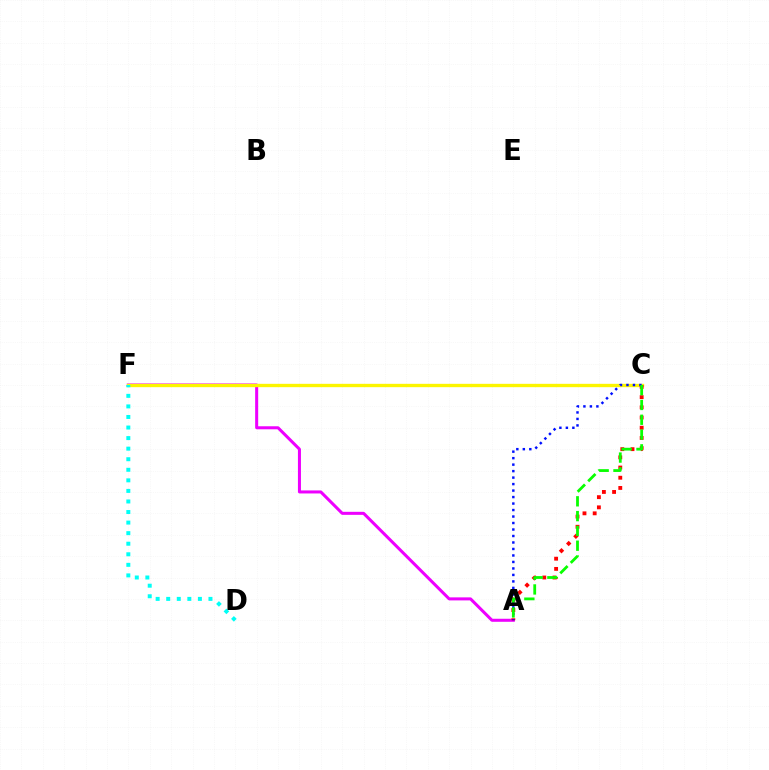{('A', 'F'): [{'color': '#ee00ff', 'line_style': 'solid', 'thickness': 2.18}], ('C', 'F'): [{'color': '#fcf500', 'line_style': 'solid', 'thickness': 2.41}], ('A', 'C'): [{'color': '#ff0000', 'line_style': 'dotted', 'thickness': 2.77}, {'color': '#0010ff', 'line_style': 'dotted', 'thickness': 1.76}, {'color': '#08ff00', 'line_style': 'dashed', 'thickness': 2.01}], ('D', 'F'): [{'color': '#00fff6', 'line_style': 'dotted', 'thickness': 2.87}]}